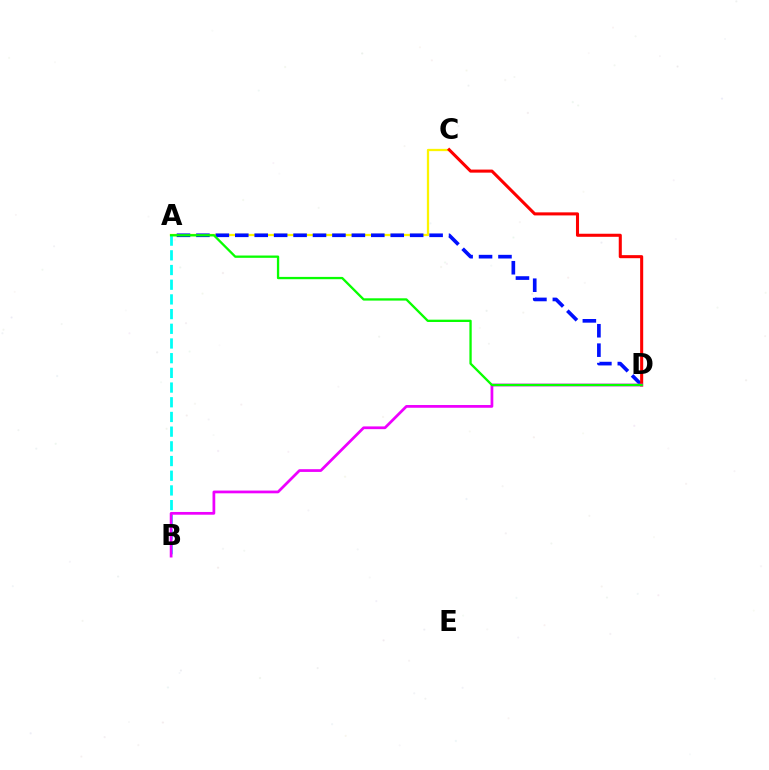{('A', 'C'): [{'color': '#fcf500', 'line_style': 'solid', 'thickness': 1.64}], ('A', 'B'): [{'color': '#00fff6', 'line_style': 'dashed', 'thickness': 2.0}], ('A', 'D'): [{'color': '#0010ff', 'line_style': 'dashed', 'thickness': 2.64}, {'color': '#08ff00', 'line_style': 'solid', 'thickness': 1.66}], ('C', 'D'): [{'color': '#ff0000', 'line_style': 'solid', 'thickness': 2.2}], ('B', 'D'): [{'color': '#ee00ff', 'line_style': 'solid', 'thickness': 1.97}]}